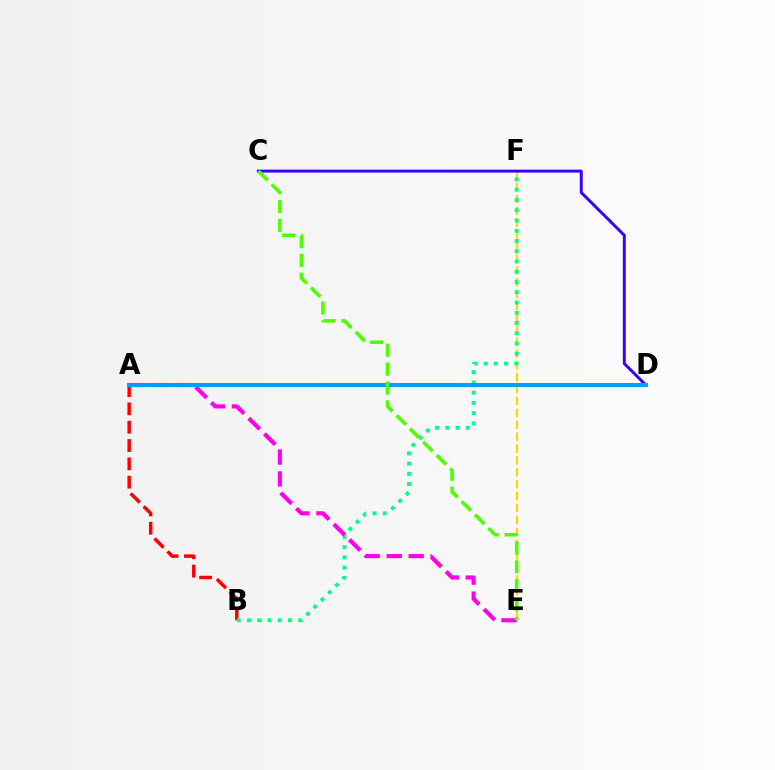{('E', 'F'): [{'color': '#ffd500', 'line_style': 'dashed', 'thickness': 1.62}], ('A', 'B'): [{'color': '#ff0000', 'line_style': 'dashed', 'thickness': 2.49}], ('B', 'F'): [{'color': '#00ff86', 'line_style': 'dotted', 'thickness': 2.78}], ('C', 'D'): [{'color': '#3700ff', 'line_style': 'solid', 'thickness': 2.13}], ('A', 'E'): [{'color': '#ff00ed', 'line_style': 'dashed', 'thickness': 2.99}], ('A', 'D'): [{'color': '#009eff', 'line_style': 'solid', 'thickness': 2.89}], ('C', 'E'): [{'color': '#4fff00', 'line_style': 'dashed', 'thickness': 2.56}]}